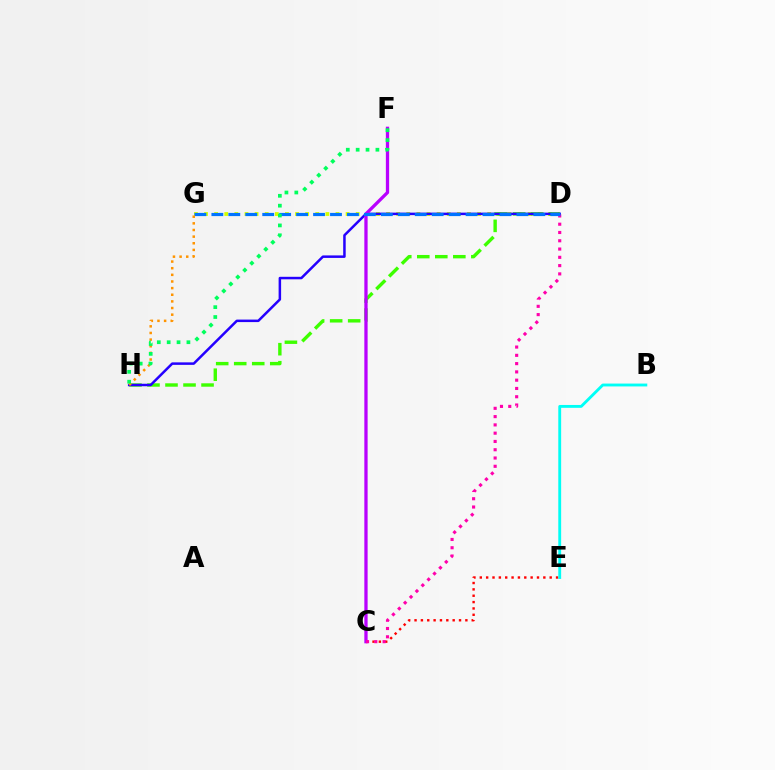{('D', 'G'): [{'color': '#d1ff00', 'line_style': 'dotted', 'thickness': 2.75}, {'color': '#0074ff', 'line_style': 'dashed', 'thickness': 2.3}], ('C', 'E'): [{'color': '#ff0000', 'line_style': 'dotted', 'thickness': 1.73}], ('B', 'E'): [{'color': '#00fff6', 'line_style': 'solid', 'thickness': 2.06}], ('D', 'H'): [{'color': '#3dff00', 'line_style': 'dashed', 'thickness': 2.45}, {'color': '#2500ff', 'line_style': 'solid', 'thickness': 1.8}], ('C', 'F'): [{'color': '#b900ff', 'line_style': 'solid', 'thickness': 2.36}], ('C', 'D'): [{'color': '#ff00ac', 'line_style': 'dotted', 'thickness': 2.25}], ('G', 'H'): [{'color': '#ff9400', 'line_style': 'dotted', 'thickness': 1.8}], ('F', 'H'): [{'color': '#00ff5c', 'line_style': 'dotted', 'thickness': 2.68}]}